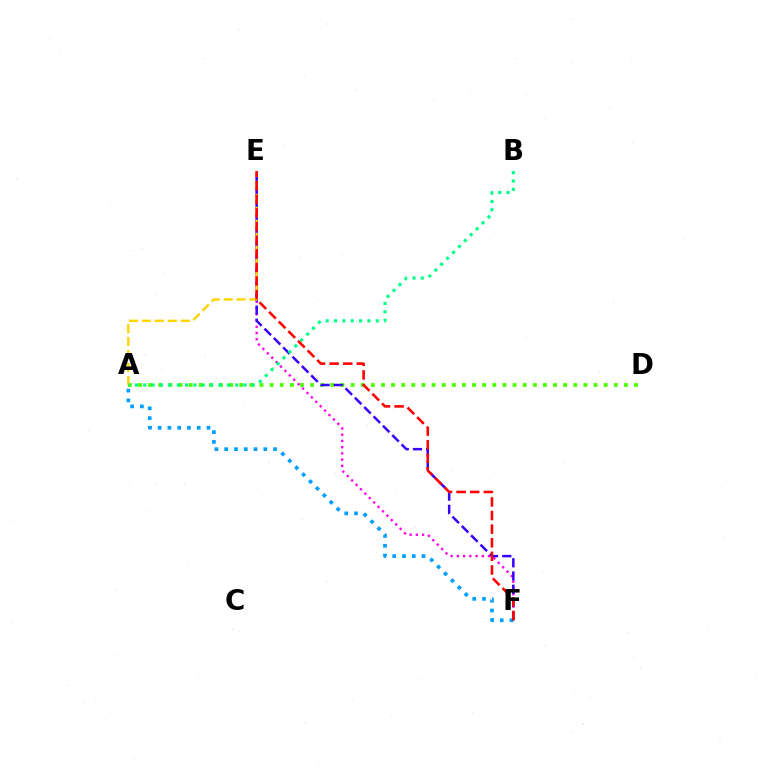{('A', 'D'): [{'color': '#4fff00', 'line_style': 'dotted', 'thickness': 2.75}], ('E', 'F'): [{'color': '#ff00ed', 'line_style': 'dotted', 'thickness': 1.69}, {'color': '#3700ff', 'line_style': 'dashed', 'thickness': 1.8}, {'color': '#ff0000', 'line_style': 'dashed', 'thickness': 1.85}], ('A', 'F'): [{'color': '#009eff', 'line_style': 'dotted', 'thickness': 2.66}], ('A', 'E'): [{'color': '#ffd500', 'line_style': 'dashed', 'thickness': 1.76}], ('A', 'B'): [{'color': '#00ff86', 'line_style': 'dotted', 'thickness': 2.27}]}